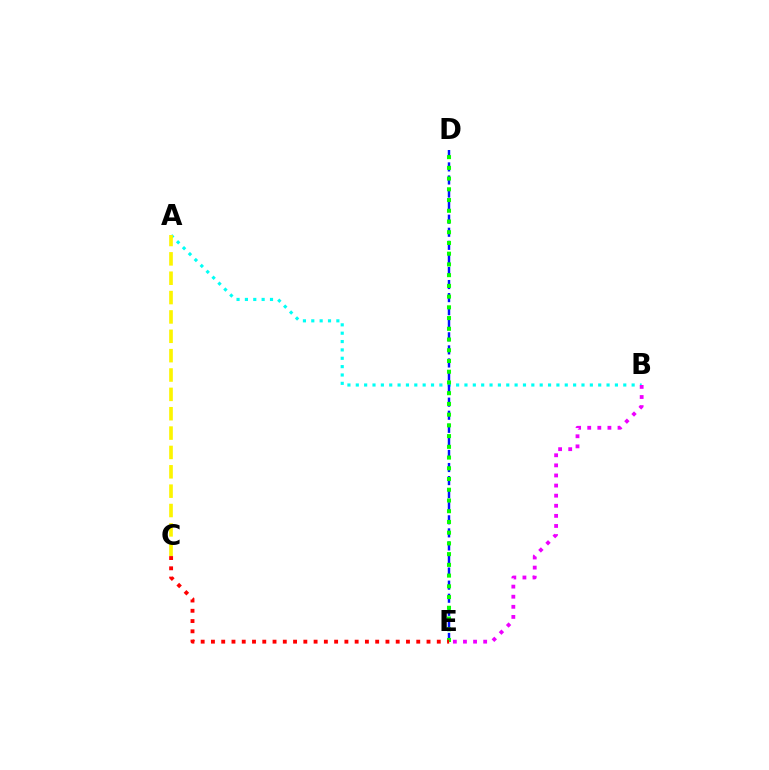{('A', 'B'): [{'color': '#00fff6', 'line_style': 'dotted', 'thickness': 2.27}], ('D', 'E'): [{'color': '#0010ff', 'line_style': 'dashed', 'thickness': 1.78}, {'color': '#08ff00', 'line_style': 'dotted', 'thickness': 2.92}], ('A', 'C'): [{'color': '#fcf500', 'line_style': 'dashed', 'thickness': 2.63}], ('B', 'E'): [{'color': '#ee00ff', 'line_style': 'dotted', 'thickness': 2.74}], ('C', 'E'): [{'color': '#ff0000', 'line_style': 'dotted', 'thickness': 2.79}]}